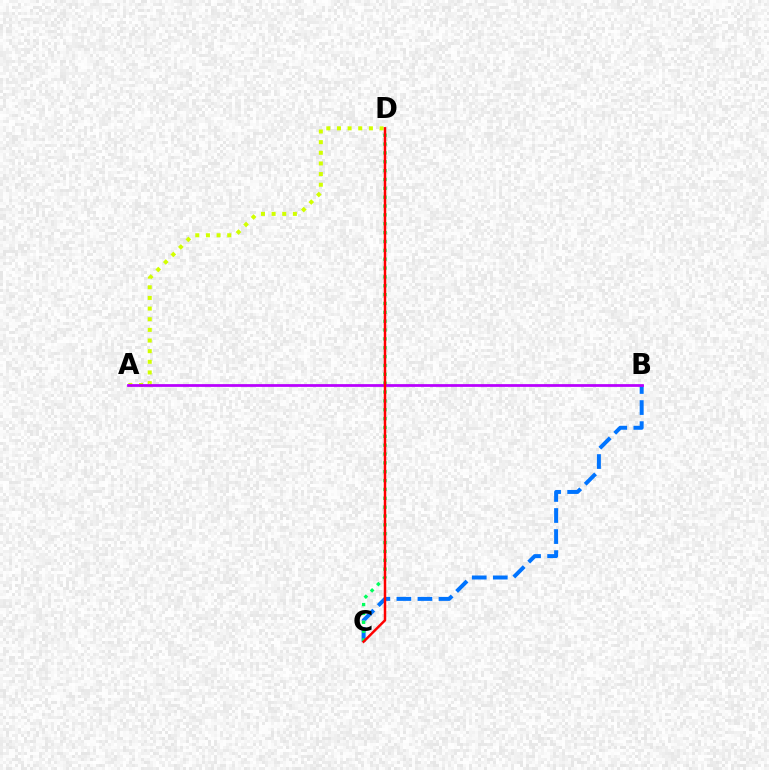{('A', 'D'): [{'color': '#d1ff00', 'line_style': 'dotted', 'thickness': 2.89}], ('B', 'C'): [{'color': '#0074ff', 'line_style': 'dashed', 'thickness': 2.86}], ('C', 'D'): [{'color': '#00ff5c', 'line_style': 'dotted', 'thickness': 2.41}, {'color': '#ff0000', 'line_style': 'solid', 'thickness': 1.79}], ('A', 'B'): [{'color': '#b900ff', 'line_style': 'solid', 'thickness': 1.99}]}